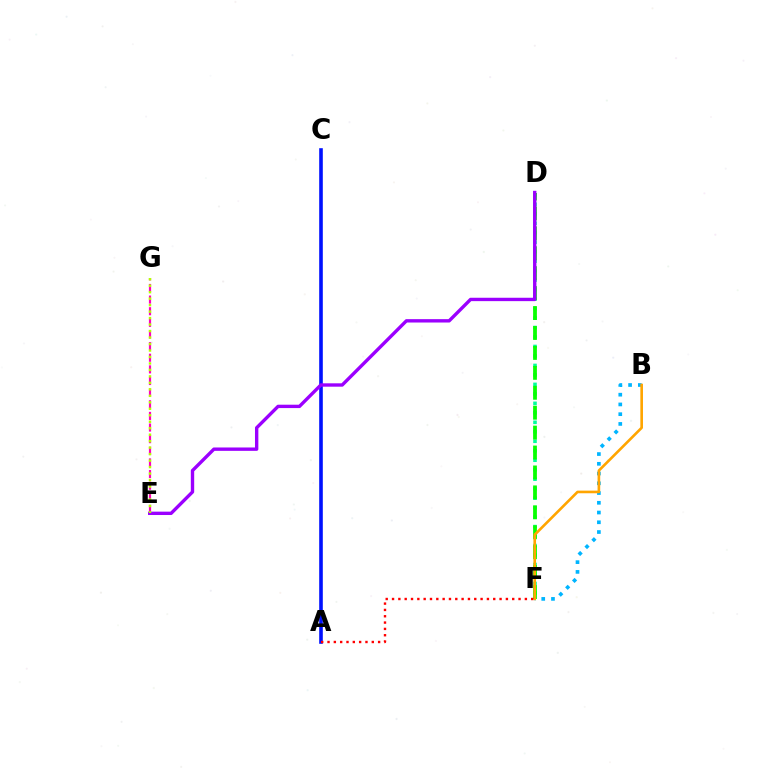{('B', 'F'): [{'color': '#00b5ff', 'line_style': 'dotted', 'thickness': 2.65}, {'color': '#ffa500', 'line_style': 'solid', 'thickness': 1.89}], ('D', 'F'): [{'color': '#00ff9d', 'line_style': 'dotted', 'thickness': 2.58}, {'color': '#08ff00', 'line_style': 'dashed', 'thickness': 2.71}], ('E', 'G'): [{'color': '#ff00bd', 'line_style': 'dashed', 'thickness': 1.58}, {'color': '#b3ff00', 'line_style': 'dotted', 'thickness': 1.76}], ('A', 'C'): [{'color': '#0010ff', 'line_style': 'solid', 'thickness': 2.6}], ('D', 'E'): [{'color': '#9b00ff', 'line_style': 'solid', 'thickness': 2.43}], ('A', 'F'): [{'color': '#ff0000', 'line_style': 'dotted', 'thickness': 1.72}]}